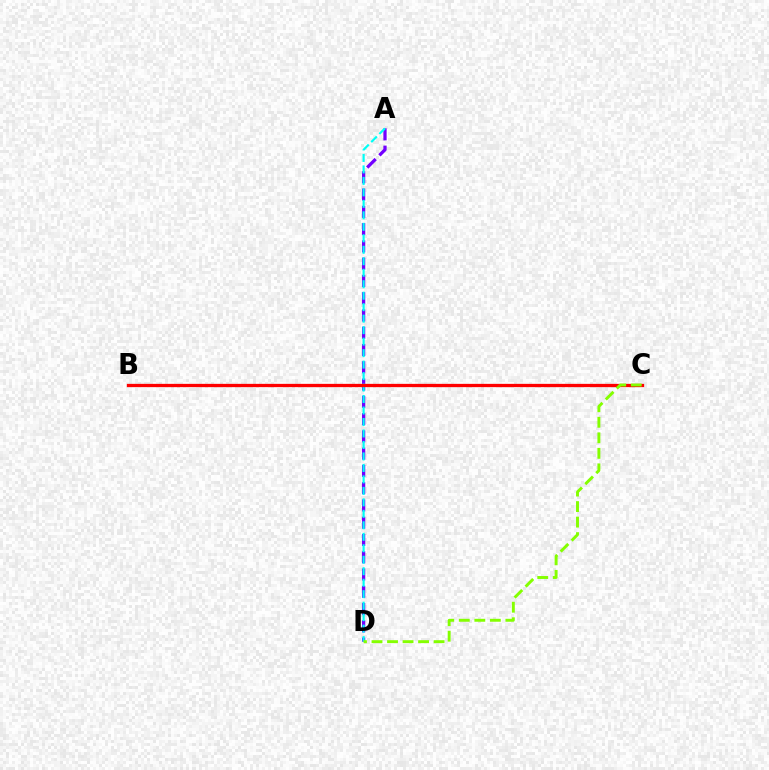{('A', 'D'): [{'color': '#7200ff', 'line_style': 'dashed', 'thickness': 2.35}, {'color': '#00fff6', 'line_style': 'dashed', 'thickness': 1.56}], ('B', 'C'): [{'color': '#ff0000', 'line_style': 'solid', 'thickness': 2.36}], ('C', 'D'): [{'color': '#84ff00', 'line_style': 'dashed', 'thickness': 2.11}]}